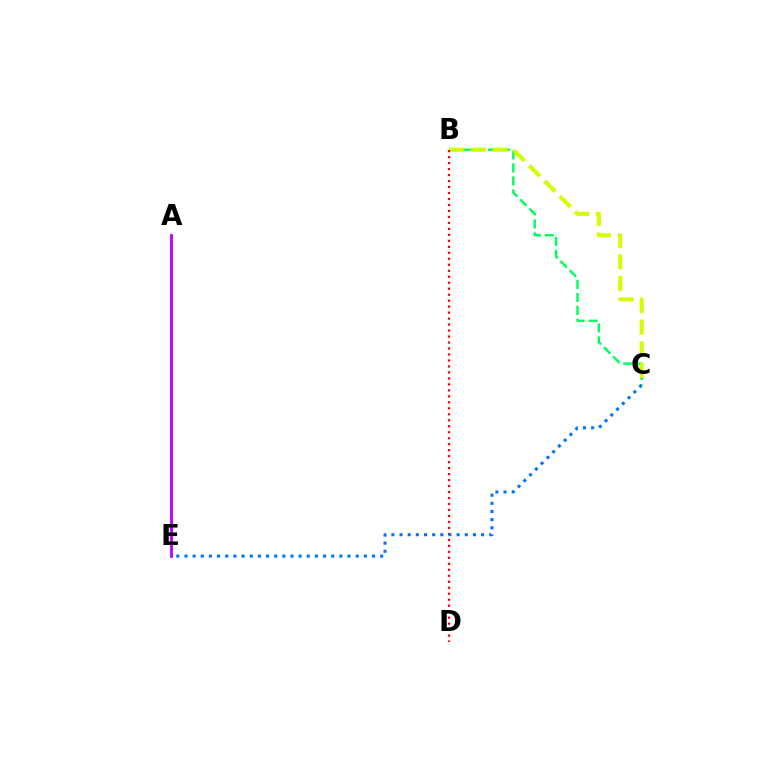{('B', 'C'): [{'color': '#00ff5c', 'line_style': 'dashed', 'thickness': 1.76}, {'color': '#d1ff00', 'line_style': 'dashed', 'thickness': 2.94}], ('A', 'E'): [{'color': '#b900ff', 'line_style': 'solid', 'thickness': 2.03}], ('B', 'D'): [{'color': '#ff0000', 'line_style': 'dotted', 'thickness': 1.63}], ('C', 'E'): [{'color': '#0074ff', 'line_style': 'dotted', 'thickness': 2.22}]}